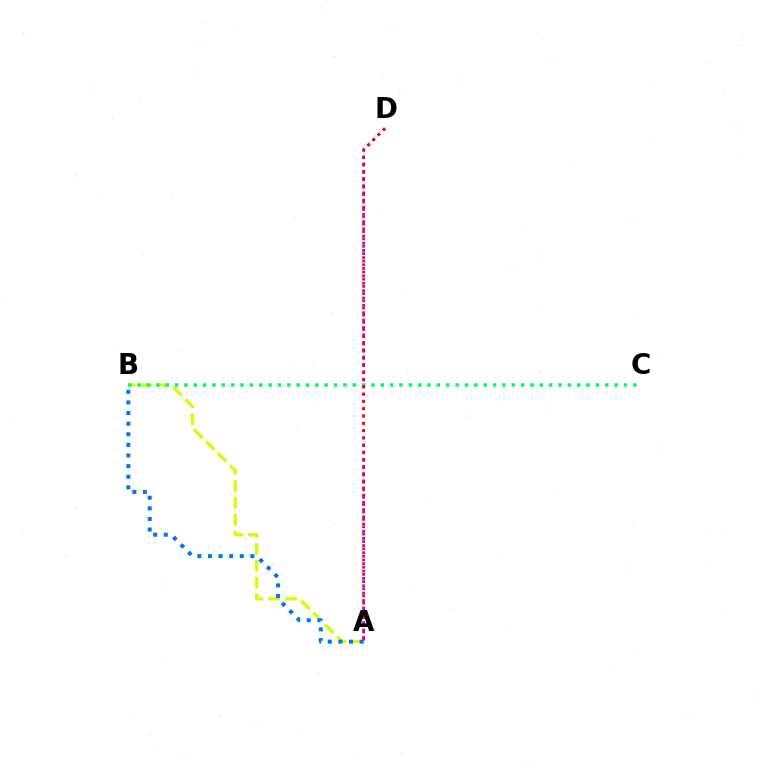{('A', 'B'): [{'color': '#d1ff00', 'line_style': 'dashed', 'thickness': 2.29}, {'color': '#0074ff', 'line_style': 'dotted', 'thickness': 2.88}], ('B', 'C'): [{'color': '#00ff5c', 'line_style': 'dotted', 'thickness': 2.54}], ('A', 'D'): [{'color': '#b900ff', 'line_style': 'dotted', 'thickness': 2.0}, {'color': '#ff0000', 'line_style': 'dotted', 'thickness': 1.96}]}